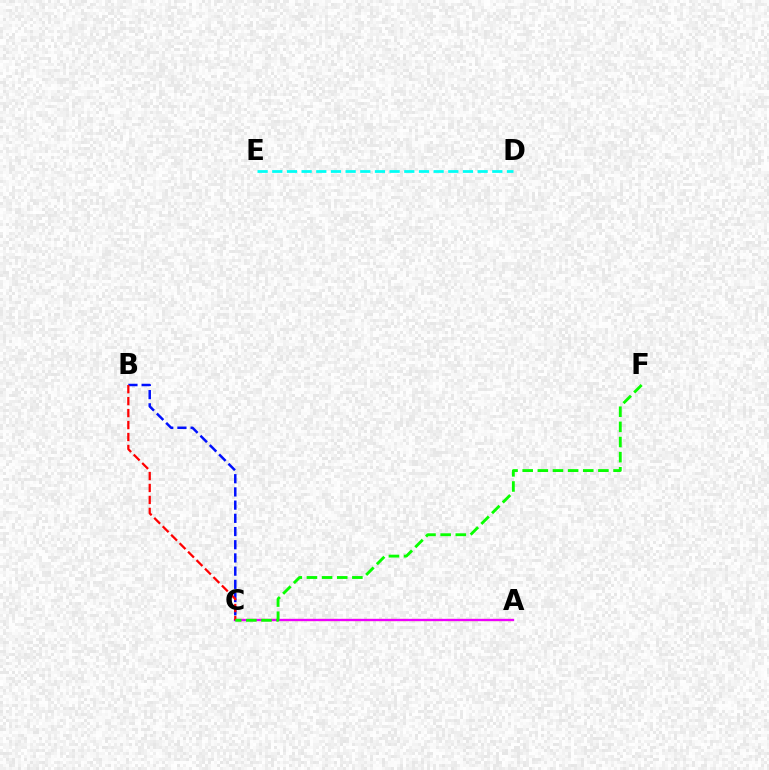{('A', 'C'): [{'color': '#fcf500', 'line_style': 'dashed', 'thickness': 1.59}, {'color': '#ee00ff', 'line_style': 'solid', 'thickness': 1.69}], ('B', 'C'): [{'color': '#0010ff', 'line_style': 'dashed', 'thickness': 1.79}, {'color': '#ff0000', 'line_style': 'dashed', 'thickness': 1.63}], ('D', 'E'): [{'color': '#00fff6', 'line_style': 'dashed', 'thickness': 1.99}], ('C', 'F'): [{'color': '#08ff00', 'line_style': 'dashed', 'thickness': 2.06}]}